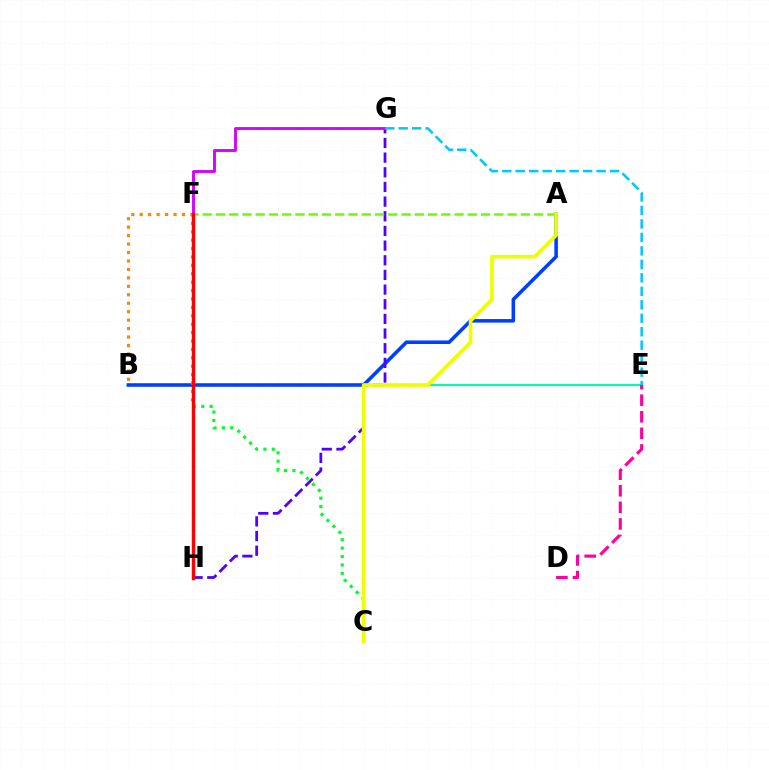{('B', 'E'): [{'color': '#00ffaf', 'line_style': 'solid', 'thickness': 1.51}], ('A', 'B'): [{'color': '#003fff', 'line_style': 'solid', 'thickness': 2.56}], ('G', 'H'): [{'color': '#4f00ff', 'line_style': 'dashed', 'thickness': 1.99}], ('C', 'F'): [{'color': '#00ff27', 'line_style': 'dotted', 'thickness': 2.28}], ('B', 'F'): [{'color': '#ff8800', 'line_style': 'dotted', 'thickness': 2.3}], ('A', 'F'): [{'color': '#66ff00', 'line_style': 'dashed', 'thickness': 1.8}], ('A', 'C'): [{'color': '#eeff00', 'line_style': 'solid', 'thickness': 2.6}], ('F', 'G'): [{'color': '#d600ff', 'line_style': 'solid', 'thickness': 2.08}], ('F', 'H'): [{'color': '#ff0000', 'line_style': 'solid', 'thickness': 2.46}], ('D', 'E'): [{'color': '#ff00a0', 'line_style': 'dashed', 'thickness': 2.25}], ('E', 'G'): [{'color': '#00c7ff', 'line_style': 'dashed', 'thickness': 1.83}]}